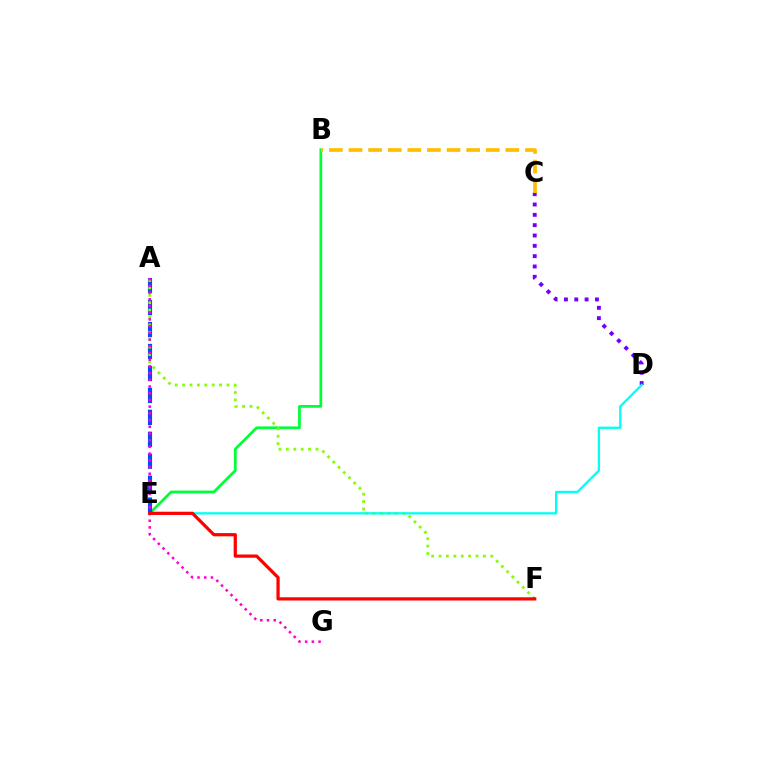{('C', 'D'): [{'color': '#7200ff', 'line_style': 'dotted', 'thickness': 2.81}], ('B', 'E'): [{'color': '#00ff39', 'line_style': 'solid', 'thickness': 1.98}], ('A', 'E'): [{'color': '#004bff', 'line_style': 'dashed', 'thickness': 2.98}], ('A', 'F'): [{'color': '#84ff00', 'line_style': 'dotted', 'thickness': 2.01}], ('A', 'G'): [{'color': '#ff00cf', 'line_style': 'dotted', 'thickness': 1.82}], ('D', 'E'): [{'color': '#00fff6', 'line_style': 'solid', 'thickness': 1.64}], ('E', 'F'): [{'color': '#ff0000', 'line_style': 'solid', 'thickness': 2.32}], ('B', 'C'): [{'color': '#ffbd00', 'line_style': 'dashed', 'thickness': 2.66}]}